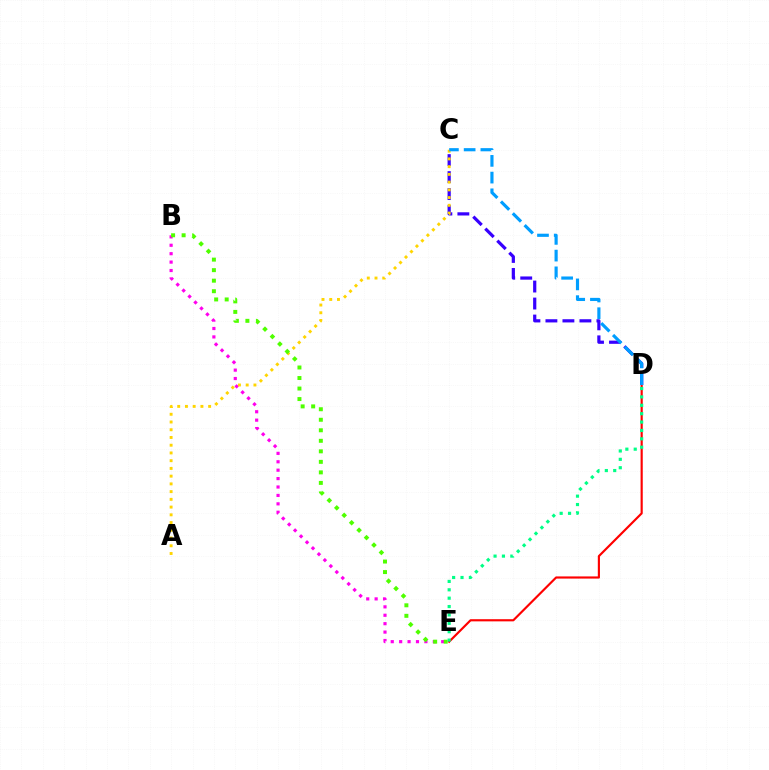{('C', 'D'): [{'color': '#3700ff', 'line_style': 'dashed', 'thickness': 2.31}, {'color': '#009eff', 'line_style': 'dashed', 'thickness': 2.27}], ('B', 'E'): [{'color': '#ff00ed', 'line_style': 'dotted', 'thickness': 2.29}, {'color': '#4fff00', 'line_style': 'dotted', 'thickness': 2.86}], ('D', 'E'): [{'color': '#ff0000', 'line_style': 'solid', 'thickness': 1.56}, {'color': '#00ff86', 'line_style': 'dotted', 'thickness': 2.28}], ('A', 'C'): [{'color': '#ffd500', 'line_style': 'dotted', 'thickness': 2.1}]}